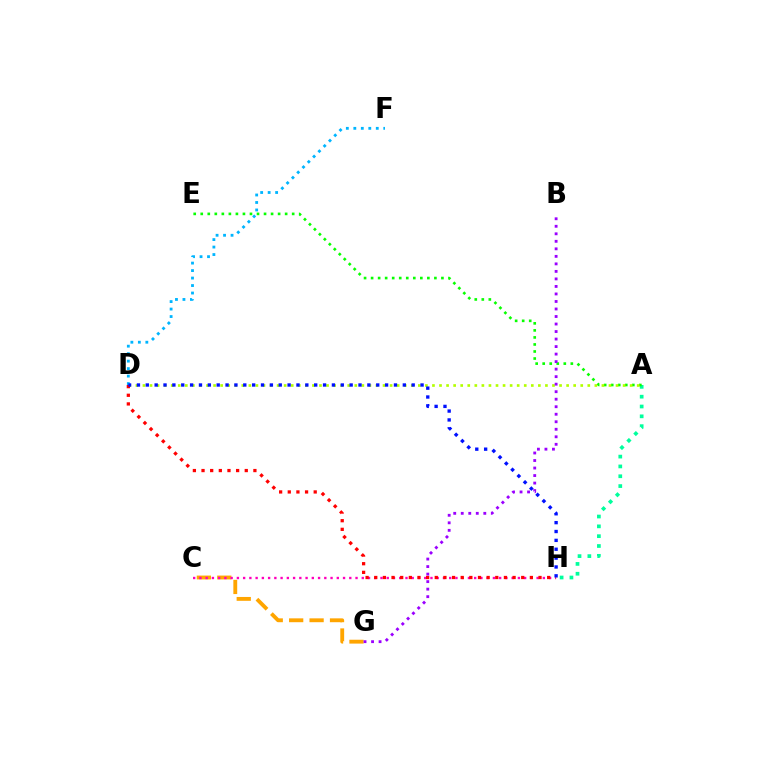{('C', 'G'): [{'color': '#ffa500', 'line_style': 'dashed', 'thickness': 2.77}], ('A', 'H'): [{'color': '#00ff9d', 'line_style': 'dotted', 'thickness': 2.67}], ('C', 'H'): [{'color': '#ff00bd', 'line_style': 'dotted', 'thickness': 1.7}], ('A', 'E'): [{'color': '#08ff00', 'line_style': 'dotted', 'thickness': 1.91}], ('A', 'D'): [{'color': '#b3ff00', 'line_style': 'dotted', 'thickness': 1.92}], ('D', 'H'): [{'color': '#ff0000', 'line_style': 'dotted', 'thickness': 2.35}, {'color': '#0010ff', 'line_style': 'dotted', 'thickness': 2.41}], ('D', 'F'): [{'color': '#00b5ff', 'line_style': 'dotted', 'thickness': 2.03}], ('B', 'G'): [{'color': '#9b00ff', 'line_style': 'dotted', 'thickness': 2.04}]}